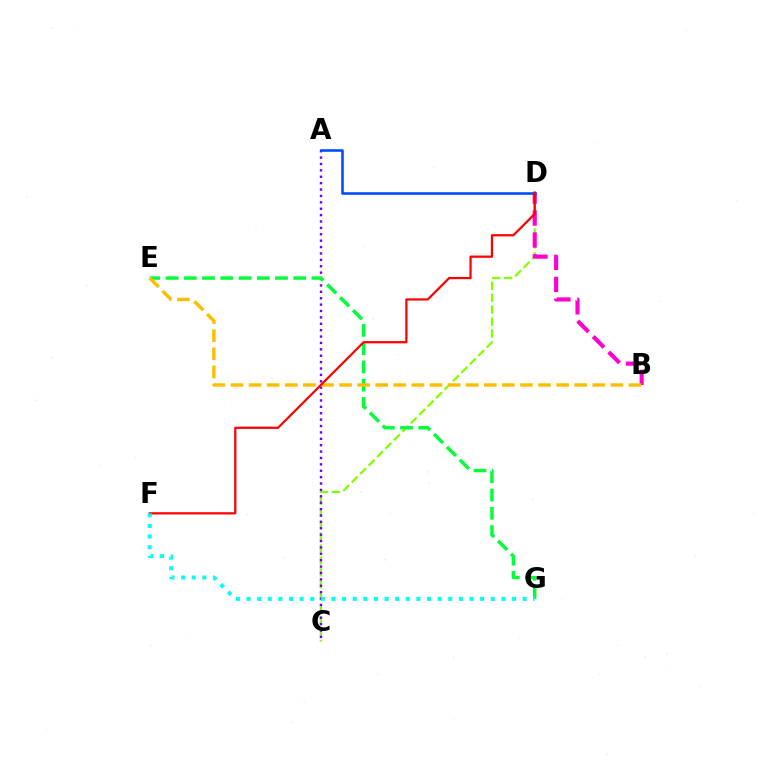{('C', 'D'): [{'color': '#84ff00', 'line_style': 'dashed', 'thickness': 1.62}], ('B', 'D'): [{'color': '#ff00cf', 'line_style': 'dashed', 'thickness': 2.98}], ('A', 'C'): [{'color': '#7200ff', 'line_style': 'dotted', 'thickness': 1.74}], ('A', 'D'): [{'color': '#004bff', 'line_style': 'solid', 'thickness': 1.85}], ('E', 'G'): [{'color': '#00ff39', 'line_style': 'dashed', 'thickness': 2.48}], ('B', 'E'): [{'color': '#ffbd00', 'line_style': 'dashed', 'thickness': 2.46}], ('D', 'F'): [{'color': '#ff0000', 'line_style': 'solid', 'thickness': 1.61}], ('F', 'G'): [{'color': '#00fff6', 'line_style': 'dotted', 'thickness': 2.88}]}